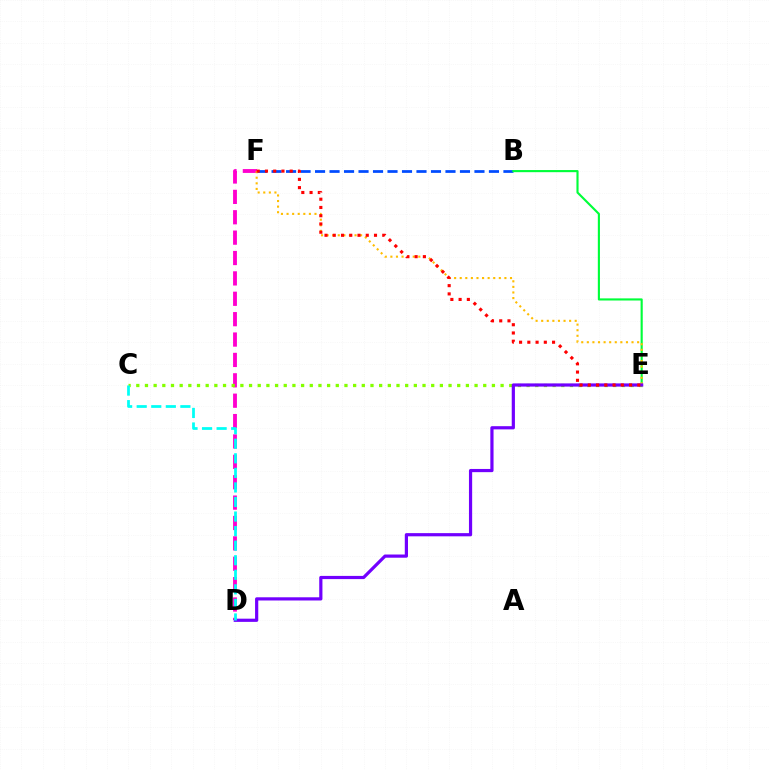{('B', 'F'): [{'color': '#004bff', 'line_style': 'dashed', 'thickness': 1.97}], ('B', 'E'): [{'color': '#00ff39', 'line_style': 'solid', 'thickness': 1.54}], ('D', 'F'): [{'color': '#ff00cf', 'line_style': 'dashed', 'thickness': 2.77}], ('C', 'E'): [{'color': '#84ff00', 'line_style': 'dotted', 'thickness': 2.36}], ('E', 'F'): [{'color': '#ffbd00', 'line_style': 'dotted', 'thickness': 1.52}, {'color': '#ff0000', 'line_style': 'dotted', 'thickness': 2.24}], ('D', 'E'): [{'color': '#7200ff', 'line_style': 'solid', 'thickness': 2.3}], ('C', 'D'): [{'color': '#00fff6', 'line_style': 'dashed', 'thickness': 1.98}]}